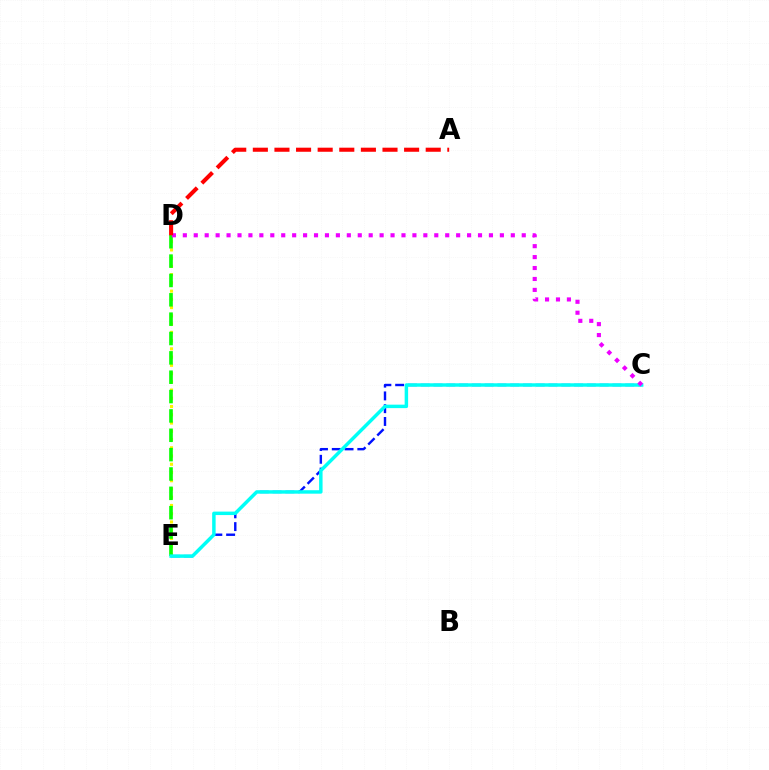{('D', 'E'): [{'color': '#fcf500', 'line_style': 'dotted', 'thickness': 2.24}, {'color': '#08ff00', 'line_style': 'dashed', 'thickness': 2.63}], ('C', 'E'): [{'color': '#0010ff', 'line_style': 'dashed', 'thickness': 1.74}, {'color': '#00fff6', 'line_style': 'solid', 'thickness': 2.49}], ('C', 'D'): [{'color': '#ee00ff', 'line_style': 'dotted', 'thickness': 2.97}], ('A', 'D'): [{'color': '#ff0000', 'line_style': 'dashed', 'thickness': 2.94}]}